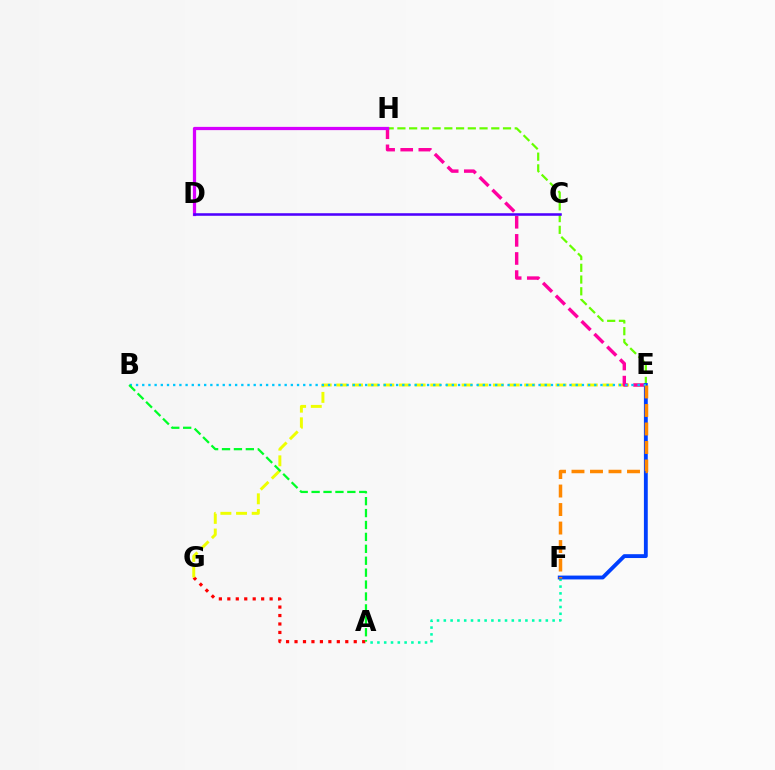{('A', 'G'): [{'color': '#ff0000', 'line_style': 'dotted', 'thickness': 2.3}], ('A', 'F'): [{'color': '#00ffaf', 'line_style': 'dotted', 'thickness': 1.85}], ('E', 'H'): [{'color': '#66ff00', 'line_style': 'dashed', 'thickness': 1.59}, {'color': '#ff00a0', 'line_style': 'dashed', 'thickness': 2.46}], ('E', 'G'): [{'color': '#eeff00', 'line_style': 'dashed', 'thickness': 2.13}], ('E', 'F'): [{'color': '#003fff', 'line_style': 'solid', 'thickness': 2.77}, {'color': '#ff8800', 'line_style': 'dashed', 'thickness': 2.51}], ('B', 'E'): [{'color': '#00c7ff', 'line_style': 'dotted', 'thickness': 1.68}], ('D', 'H'): [{'color': '#d600ff', 'line_style': 'solid', 'thickness': 2.33}], ('C', 'D'): [{'color': '#4f00ff', 'line_style': 'solid', 'thickness': 1.84}], ('A', 'B'): [{'color': '#00ff27', 'line_style': 'dashed', 'thickness': 1.62}]}